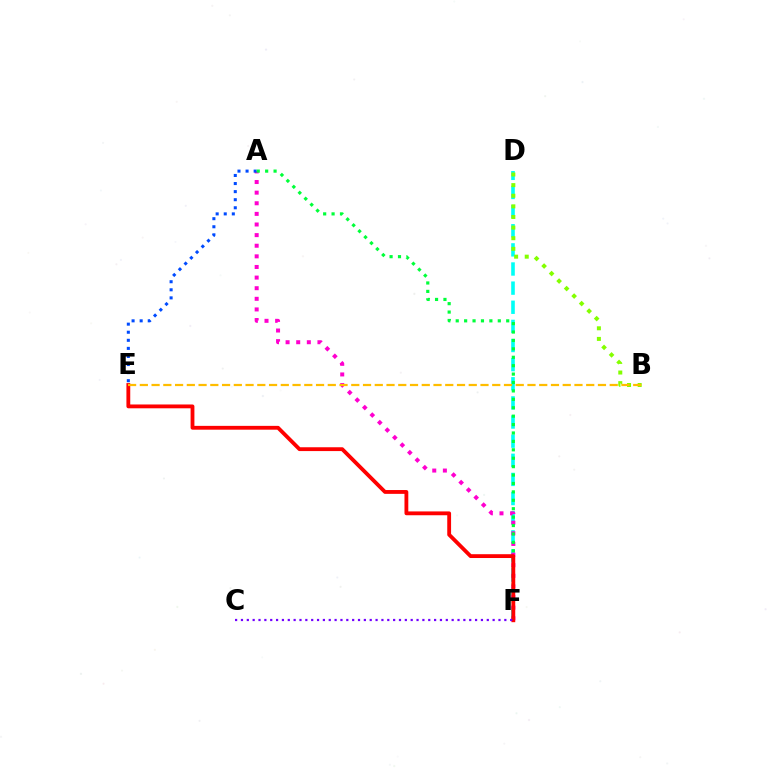{('D', 'F'): [{'color': '#00fff6', 'line_style': 'dashed', 'thickness': 2.6}], ('A', 'F'): [{'color': '#ff00cf', 'line_style': 'dotted', 'thickness': 2.88}, {'color': '#00ff39', 'line_style': 'dotted', 'thickness': 2.29}], ('A', 'E'): [{'color': '#004bff', 'line_style': 'dotted', 'thickness': 2.19}], ('B', 'D'): [{'color': '#84ff00', 'line_style': 'dotted', 'thickness': 2.89}], ('E', 'F'): [{'color': '#ff0000', 'line_style': 'solid', 'thickness': 2.75}], ('B', 'E'): [{'color': '#ffbd00', 'line_style': 'dashed', 'thickness': 1.6}], ('C', 'F'): [{'color': '#7200ff', 'line_style': 'dotted', 'thickness': 1.59}]}